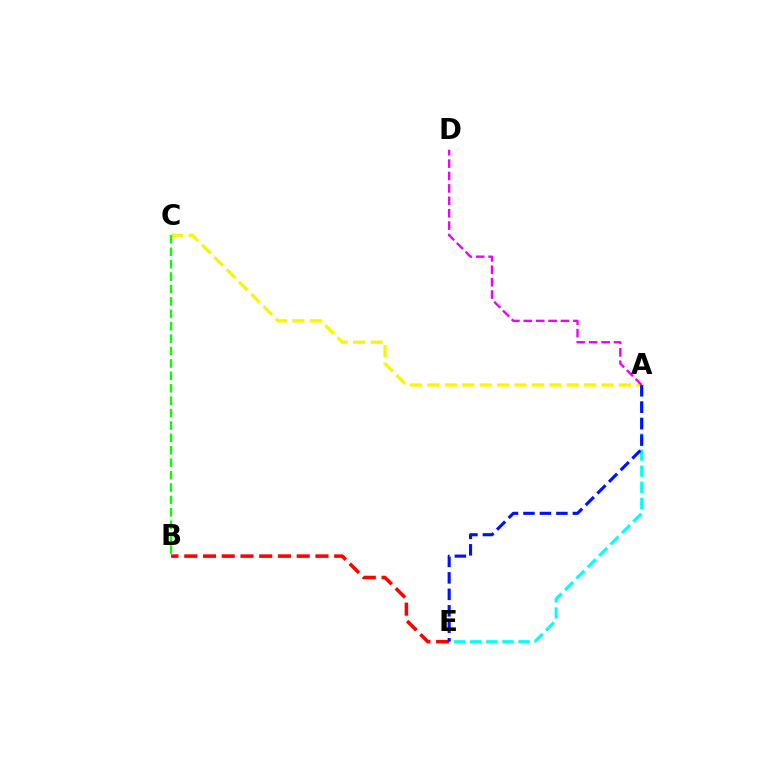{('A', 'E'): [{'color': '#00fff6', 'line_style': 'dashed', 'thickness': 2.19}, {'color': '#0010ff', 'line_style': 'dashed', 'thickness': 2.24}], ('A', 'C'): [{'color': '#fcf500', 'line_style': 'dashed', 'thickness': 2.36}], ('B', 'E'): [{'color': '#ff0000', 'line_style': 'dashed', 'thickness': 2.55}], ('A', 'D'): [{'color': '#ee00ff', 'line_style': 'dashed', 'thickness': 1.68}], ('B', 'C'): [{'color': '#08ff00', 'line_style': 'dashed', 'thickness': 1.69}]}